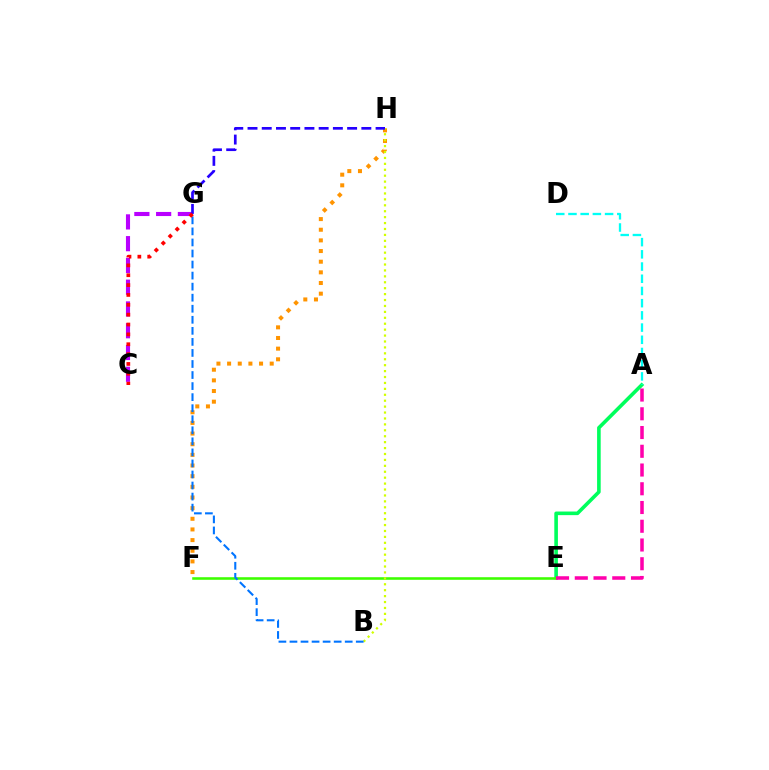{('A', 'E'): [{'color': '#00ff5c', 'line_style': 'solid', 'thickness': 2.6}, {'color': '#ff00ac', 'line_style': 'dashed', 'thickness': 2.55}], ('C', 'G'): [{'color': '#b900ff', 'line_style': 'dashed', 'thickness': 2.96}, {'color': '#ff0000', 'line_style': 'dotted', 'thickness': 2.68}], ('E', 'F'): [{'color': '#3dff00', 'line_style': 'solid', 'thickness': 1.86}], ('F', 'H'): [{'color': '#ff9400', 'line_style': 'dotted', 'thickness': 2.89}], ('A', 'D'): [{'color': '#00fff6', 'line_style': 'dashed', 'thickness': 1.66}], ('B', 'H'): [{'color': '#d1ff00', 'line_style': 'dotted', 'thickness': 1.61}], ('B', 'G'): [{'color': '#0074ff', 'line_style': 'dashed', 'thickness': 1.5}], ('G', 'H'): [{'color': '#2500ff', 'line_style': 'dashed', 'thickness': 1.93}]}